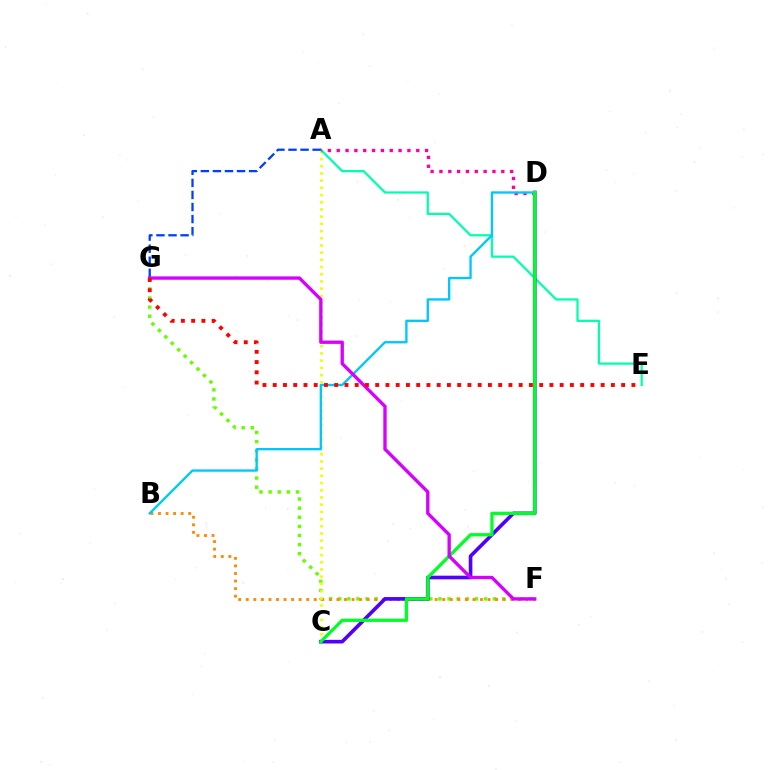{('F', 'G'): [{'color': '#66ff00', 'line_style': 'dotted', 'thickness': 2.48}, {'color': '#d600ff', 'line_style': 'solid', 'thickness': 2.4}], ('B', 'F'): [{'color': '#ff8800', 'line_style': 'dotted', 'thickness': 2.05}], ('A', 'C'): [{'color': '#eeff00', 'line_style': 'dotted', 'thickness': 1.96}], ('A', 'E'): [{'color': '#00ffaf', 'line_style': 'solid', 'thickness': 1.61}], ('C', 'D'): [{'color': '#4f00ff', 'line_style': 'solid', 'thickness': 2.61}, {'color': '#00ff27', 'line_style': 'solid', 'thickness': 2.35}], ('A', 'G'): [{'color': '#003fff', 'line_style': 'dashed', 'thickness': 1.64}], ('A', 'D'): [{'color': '#ff00a0', 'line_style': 'dotted', 'thickness': 2.4}], ('B', 'D'): [{'color': '#00c7ff', 'line_style': 'solid', 'thickness': 1.69}], ('E', 'G'): [{'color': '#ff0000', 'line_style': 'dotted', 'thickness': 2.78}]}